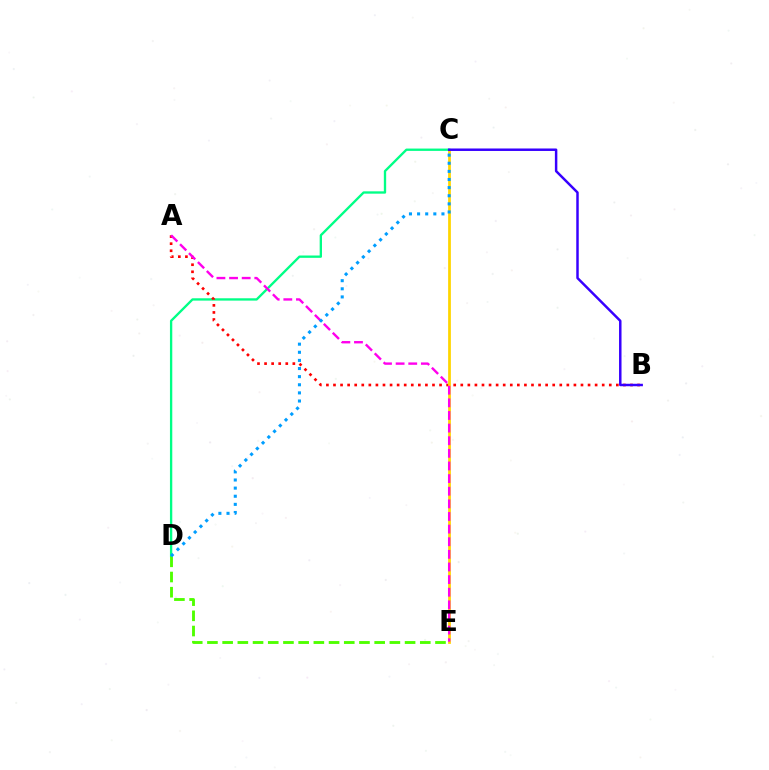{('C', 'D'): [{'color': '#00ff86', 'line_style': 'solid', 'thickness': 1.68}, {'color': '#009eff', 'line_style': 'dotted', 'thickness': 2.21}], ('A', 'B'): [{'color': '#ff0000', 'line_style': 'dotted', 'thickness': 1.92}], ('C', 'E'): [{'color': '#ffd500', 'line_style': 'solid', 'thickness': 1.99}], ('A', 'E'): [{'color': '#ff00ed', 'line_style': 'dashed', 'thickness': 1.72}], ('B', 'C'): [{'color': '#3700ff', 'line_style': 'solid', 'thickness': 1.78}], ('D', 'E'): [{'color': '#4fff00', 'line_style': 'dashed', 'thickness': 2.07}]}